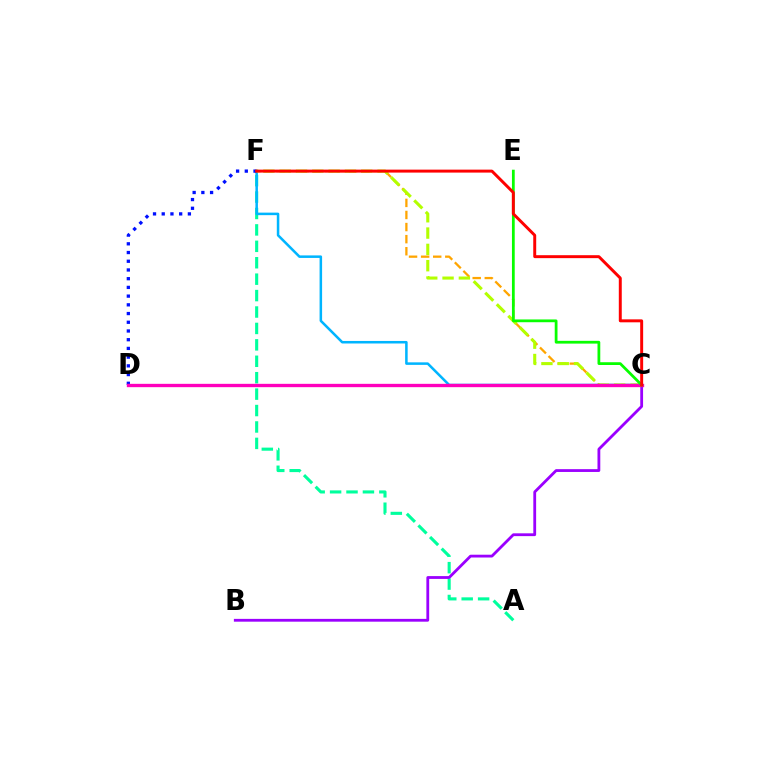{('C', 'F'): [{'color': '#ffa500', 'line_style': 'dashed', 'thickness': 1.64}, {'color': '#00b5ff', 'line_style': 'solid', 'thickness': 1.82}, {'color': '#b3ff00', 'line_style': 'dashed', 'thickness': 2.22}, {'color': '#ff0000', 'line_style': 'solid', 'thickness': 2.13}], ('A', 'F'): [{'color': '#00ff9d', 'line_style': 'dashed', 'thickness': 2.23}], ('B', 'C'): [{'color': '#9b00ff', 'line_style': 'solid', 'thickness': 2.02}], ('D', 'F'): [{'color': '#0010ff', 'line_style': 'dotted', 'thickness': 2.37}], ('C', 'D'): [{'color': '#ff00bd', 'line_style': 'solid', 'thickness': 2.4}], ('C', 'E'): [{'color': '#08ff00', 'line_style': 'solid', 'thickness': 1.99}]}